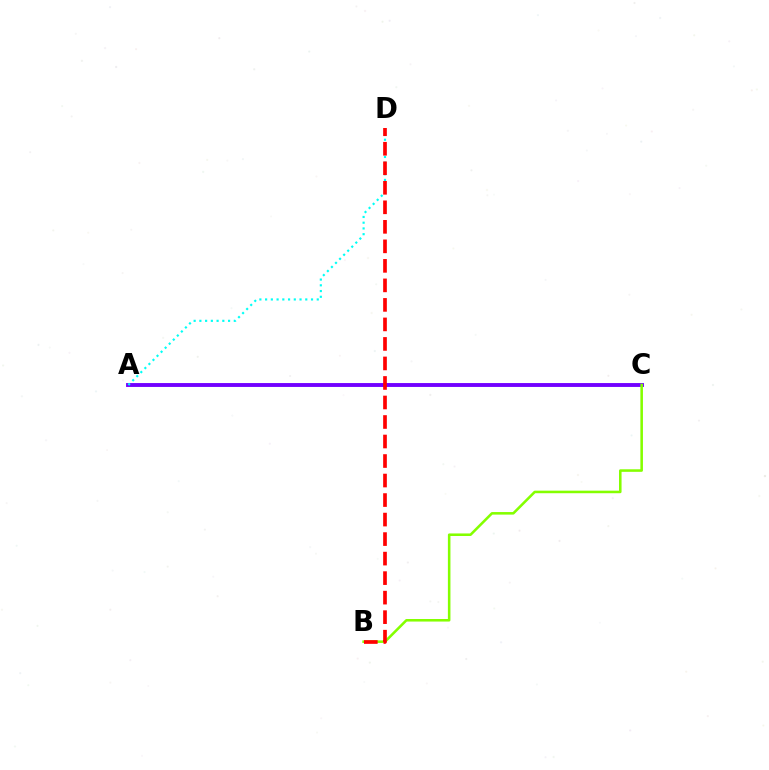{('A', 'C'): [{'color': '#7200ff', 'line_style': 'solid', 'thickness': 2.8}], ('B', 'C'): [{'color': '#84ff00', 'line_style': 'solid', 'thickness': 1.84}], ('A', 'D'): [{'color': '#00fff6', 'line_style': 'dotted', 'thickness': 1.56}], ('B', 'D'): [{'color': '#ff0000', 'line_style': 'dashed', 'thickness': 2.65}]}